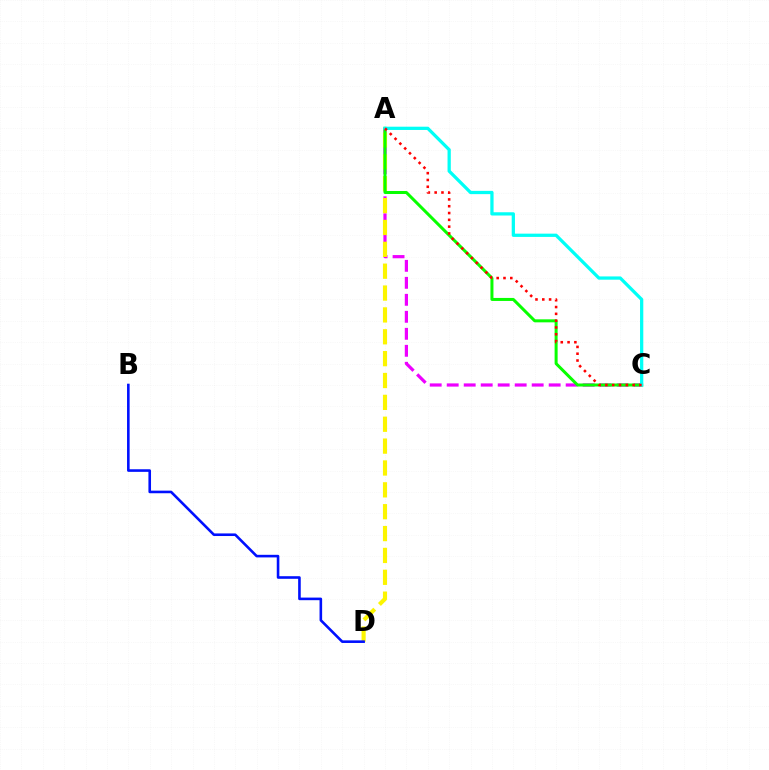{('A', 'C'): [{'color': '#ee00ff', 'line_style': 'dashed', 'thickness': 2.31}, {'color': '#08ff00', 'line_style': 'solid', 'thickness': 2.17}, {'color': '#00fff6', 'line_style': 'solid', 'thickness': 2.35}, {'color': '#ff0000', 'line_style': 'dotted', 'thickness': 1.85}], ('A', 'D'): [{'color': '#fcf500', 'line_style': 'dashed', 'thickness': 2.97}], ('B', 'D'): [{'color': '#0010ff', 'line_style': 'solid', 'thickness': 1.87}]}